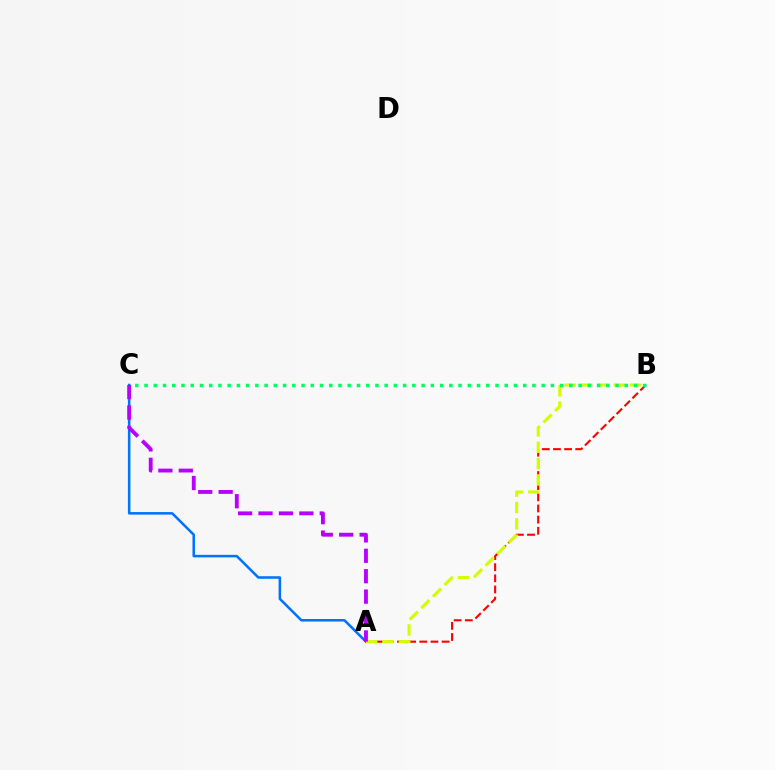{('A', 'C'): [{'color': '#0074ff', 'line_style': 'solid', 'thickness': 1.84}, {'color': '#b900ff', 'line_style': 'dashed', 'thickness': 2.77}], ('A', 'B'): [{'color': '#ff0000', 'line_style': 'dashed', 'thickness': 1.51}, {'color': '#d1ff00', 'line_style': 'dashed', 'thickness': 2.22}], ('B', 'C'): [{'color': '#00ff5c', 'line_style': 'dotted', 'thickness': 2.51}]}